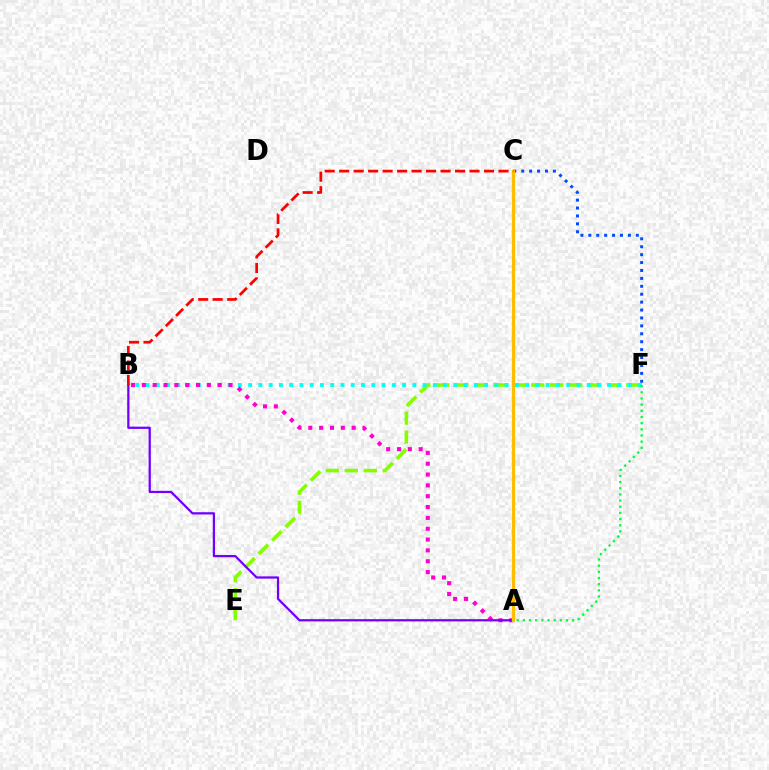{('C', 'F'): [{'color': '#004bff', 'line_style': 'dotted', 'thickness': 2.15}], ('E', 'F'): [{'color': '#84ff00', 'line_style': 'dashed', 'thickness': 2.58}], ('B', 'F'): [{'color': '#00fff6', 'line_style': 'dotted', 'thickness': 2.79}], ('A', 'B'): [{'color': '#ff00cf', 'line_style': 'dotted', 'thickness': 2.94}, {'color': '#7200ff', 'line_style': 'solid', 'thickness': 1.62}], ('A', 'C'): [{'color': '#ffbd00', 'line_style': 'solid', 'thickness': 2.3}], ('A', 'F'): [{'color': '#00ff39', 'line_style': 'dotted', 'thickness': 1.67}], ('B', 'C'): [{'color': '#ff0000', 'line_style': 'dashed', 'thickness': 1.97}]}